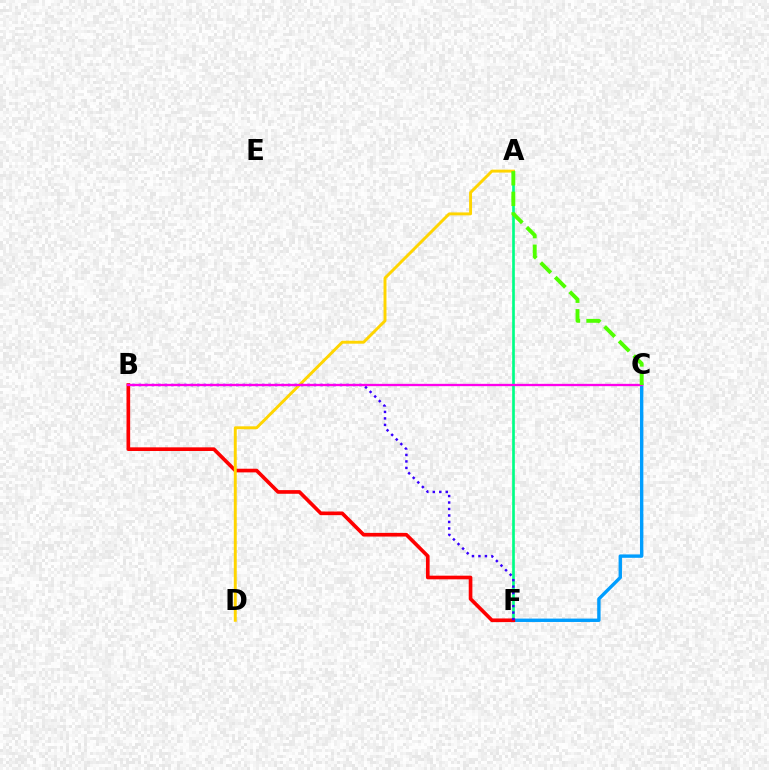{('A', 'F'): [{'color': '#00ff86', 'line_style': 'solid', 'thickness': 1.93}], ('C', 'F'): [{'color': '#009eff', 'line_style': 'solid', 'thickness': 2.44}], ('B', 'F'): [{'color': '#ff0000', 'line_style': 'solid', 'thickness': 2.63}, {'color': '#3700ff', 'line_style': 'dotted', 'thickness': 1.76}], ('A', 'D'): [{'color': '#ffd500', 'line_style': 'solid', 'thickness': 2.11}], ('B', 'C'): [{'color': '#ff00ed', 'line_style': 'solid', 'thickness': 1.67}], ('A', 'C'): [{'color': '#4fff00', 'line_style': 'dashed', 'thickness': 2.79}]}